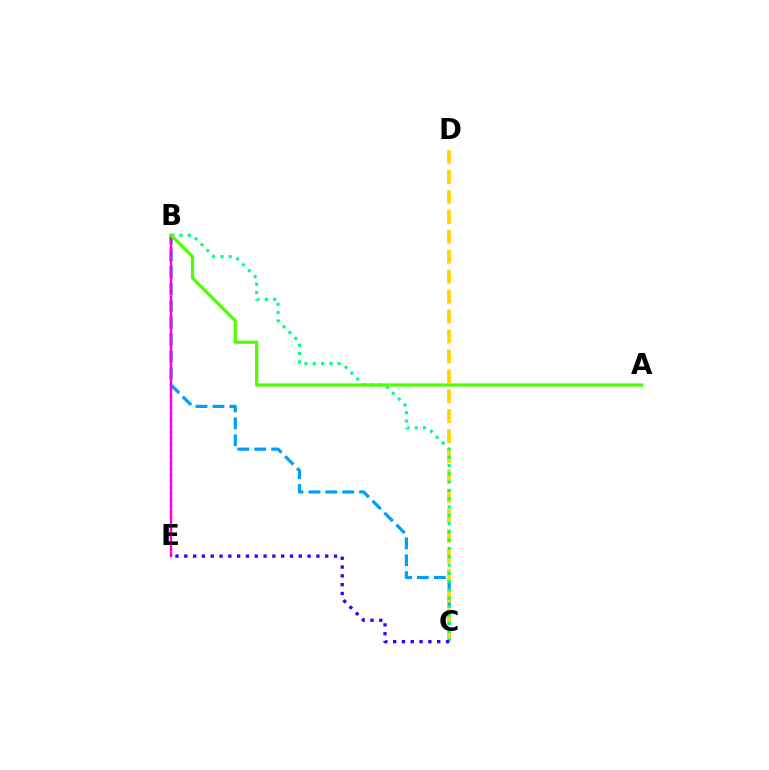{('B', 'C'): [{'color': '#009eff', 'line_style': 'dashed', 'thickness': 2.3}, {'color': '#00ff86', 'line_style': 'dotted', 'thickness': 2.25}], ('C', 'D'): [{'color': '#ffd500', 'line_style': 'dashed', 'thickness': 2.71}], ('B', 'E'): [{'color': '#ff0000', 'line_style': 'dotted', 'thickness': 1.67}, {'color': '#ff00ed', 'line_style': 'solid', 'thickness': 1.74}], ('C', 'E'): [{'color': '#3700ff', 'line_style': 'dotted', 'thickness': 2.39}], ('A', 'B'): [{'color': '#4fff00', 'line_style': 'solid', 'thickness': 2.31}]}